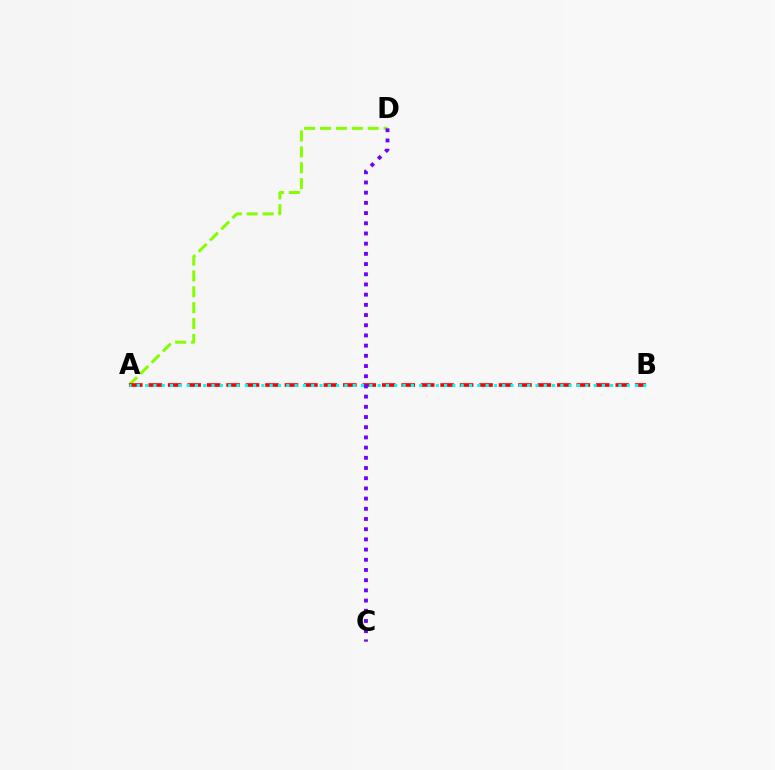{('A', 'D'): [{'color': '#84ff00', 'line_style': 'dashed', 'thickness': 2.16}], ('A', 'B'): [{'color': '#ff0000', 'line_style': 'dashed', 'thickness': 2.64}, {'color': '#00fff6', 'line_style': 'dotted', 'thickness': 2.26}], ('C', 'D'): [{'color': '#7200ff', 'line_style': 'dotted', 'thickness': 2.77}]}